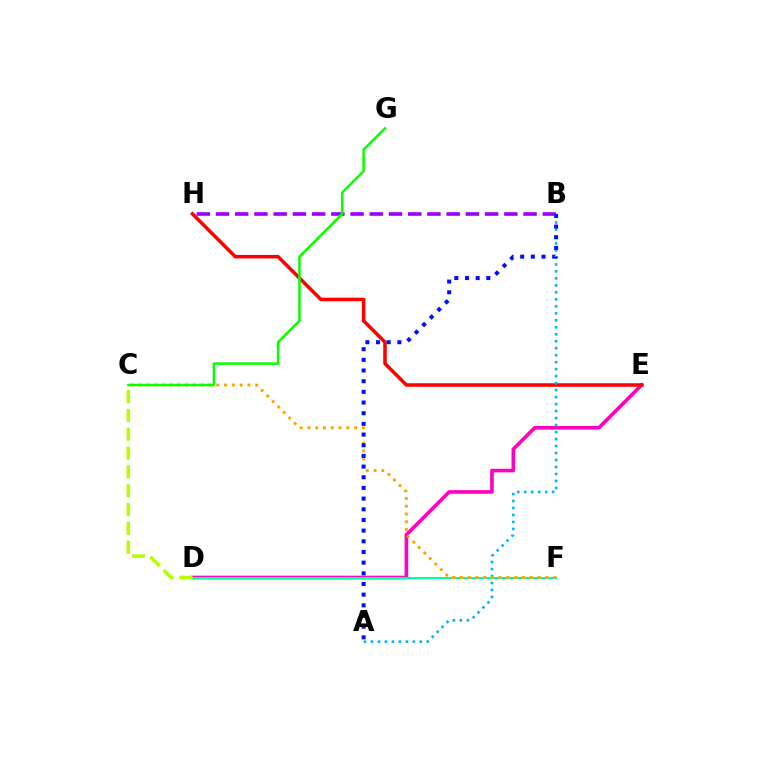{('D', 'E'): [{'color': '#ff00bd', 'line_style': 'solid', 'thickness': 2.6}], ('D', 'F'): [{'color': '#00ff9d', 'line_style': 'solid', 'thickness': 1.51}], ('E', 'H'): [{'color': '#ff0000', 'line_style': 'solid', 'thickness': 2.56}], ('A', 'B'): [{'color': '#00b5ff', 'line_style': 'dotted', 'thickness': 1.9}, {'color': '#0010ff', 'line_style': 'dotted', 'thickness': 2.9}], ('C', 'D'): [{'color': '#b3ff00', 'line_style': 'dashed', 'thickness': 2.56}], ('B', 'H'): [{'color': '#9b00ff', 'line_style': 'dashed', 'thickness': 2.61}], ('C', 'F'): [{'color': '#ffa500', 'line_style': 'dotted', 'thickness': 2.11}], ('C', 'G'): [{'color': '#08ff00', 'line_style': 'solid', 'thickness': 1.8}]}